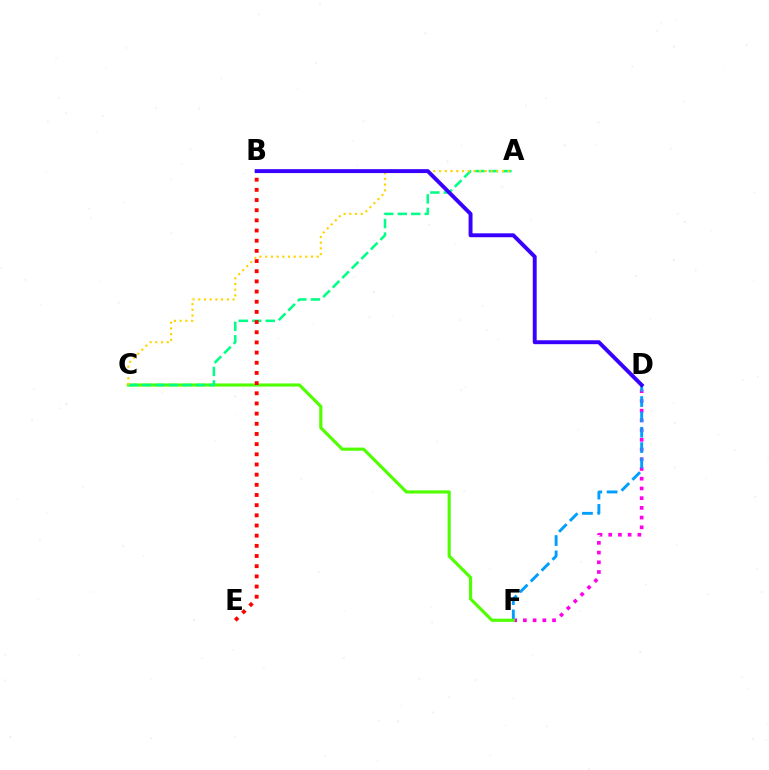{('D', 'F'): [{'color': '#ff00ed', 'line_style': 'dotted', 'thickness': 2.64}, {'color': '#009eff', 'line_style': 'dashed', 'thickness': 2.08}], ('C', 'F'): [{'color': '#4fff00', 'line_style': 'solid', 'thickness': 2.25}], ('A', 'C'): [{'color': '#00ff86', 'line_style': 'dashed', 'thickness': 1.83}, {'color': '#ffd500', 'line_style': 'dotted', 'thickness': 1.55}], ('B', 'E'): [{'color': '#ff0000', 'line_style': 'dotted', 'thickness': 2.76}], ('B', 'D'): [{'color': '#3700ff', 'line_style': 'solid', 'thickness': 2.82}]}